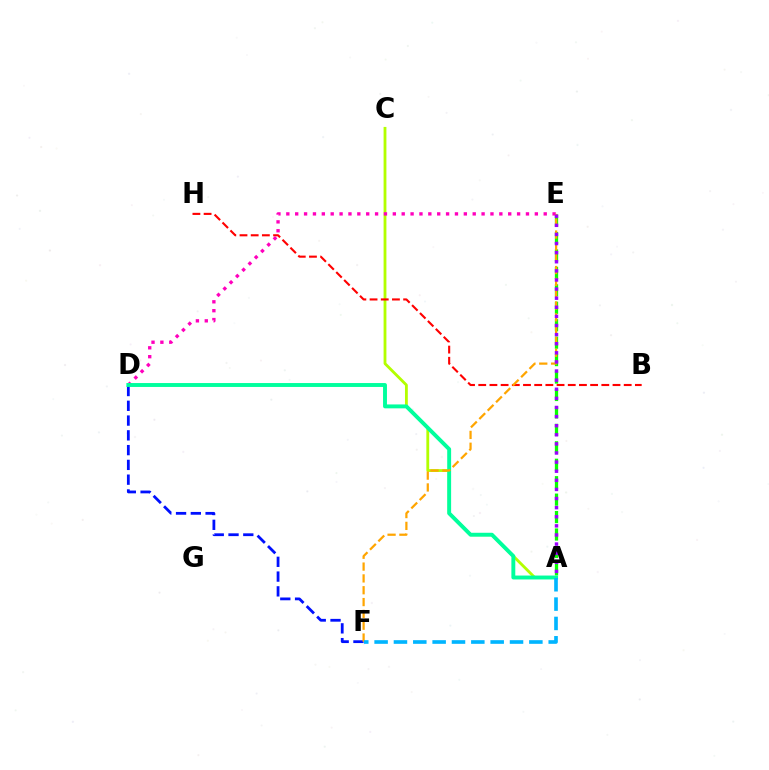{('A', 'E'): [{'color': '#08ff00', 'line_style': 'dashed', 'thickness': 2.37}, {'color': '#9b00ff', 'line_style': 'dotted', 'thickness': 2.47}], ('D', 'F'): [{'color': '#0010ff', 'line_style': 'dashed', 'thickness': 2.01}], ('A', 'C'): [{'color': '#b3ff00', 'line_style': 'solid', 'thickness': 2.03}], ('B', 'H'): [{'color': '#ff0000', 'line_style': 'dashed', 'thickness': 1.52}], ('D', 'E'): [{'color': '#ff00bd', 'line_style': 'dotted', 'thickness': 2.41}], ('A', 'D'): [{'color': '#00ff9d', 'line_style': 'solid', 'thickness': 2.81}], ('E', 'F'): [{'color': '#ffa500', 'line_style': 'dashed', 'thickness': 1.61}], ('A', 'F'): [{'color': '#00b5ff', 'line_style': 'dashed', 'thickness': 2.63}]}